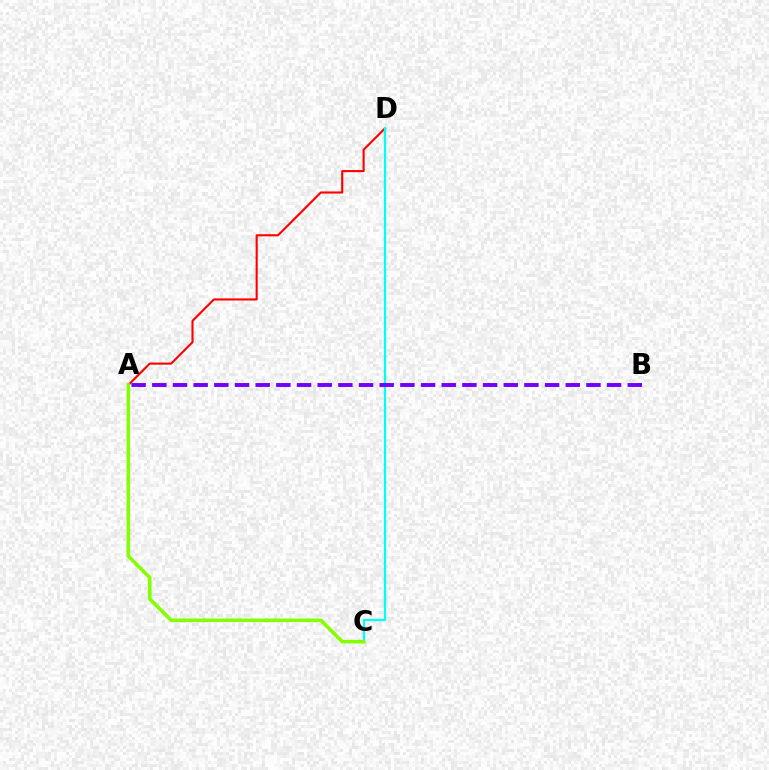{('A', 'D'): [{'color': '#ff0000', 'line_style': 'solid', 'thickness': 1.52}], ('C', 'D'): [{'color': '#00fff6', 'line_style': 'solid', 'thickness': 1.59}], ('A', 'B'): [{'color': '#7200ff', 'line_style': 'dashed', 'thickness': 2.81}], ('A', 'C'): [{'color': '#84ff00', 'line_style': 'solid', 'thickness': 2.58}]}